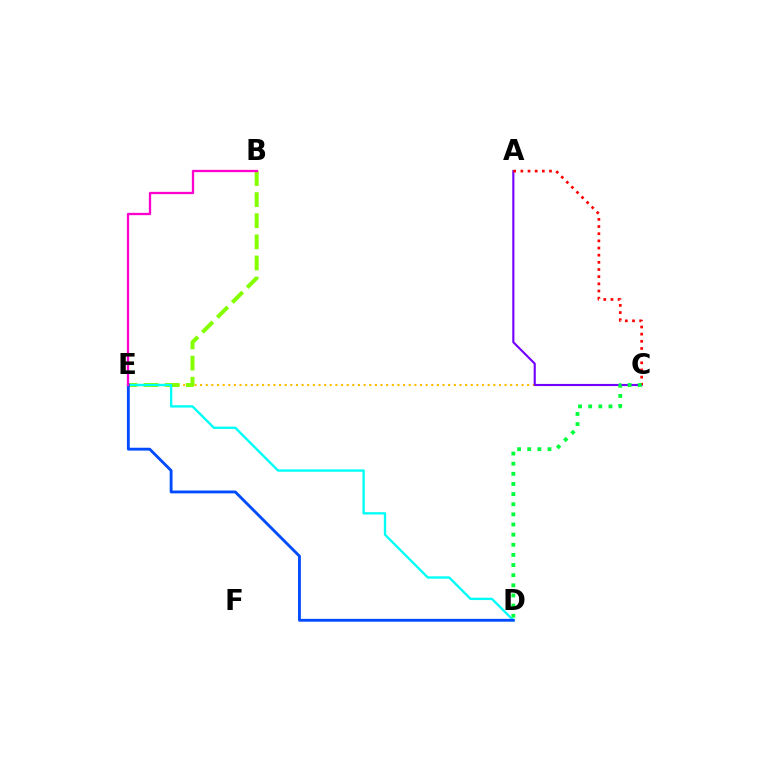{('C', 'E'): [{'color': '#ffbd00', 'line_style': 'dotted', 'thickness': 1.53}], ('A', 'C'): [{'color': '#7200ff', 'line_style': 'solid', 'thickness': 1.53}, {'color': '#ff0000', 'line_style': 'dotted', 'thickness': 1.95}], ('B', 'E'): [{'color': '#84ff00', 'line_style': 'dashed', 'thickness': 2.87}, {'color': '#ff00cf', 'line_style': 'solid', 'thickness': 1.66}], ('D', 'E'): [{'color': '#00fff6', 'line_style': 'solid', 'thickness': 1.69}, {'color': '#004bff', 'line_style': 'solid', 'thickness': 2.05}], ('C', 'D'): [{'color': '#00ff39', 'line_style': 'dotted', 'thickness': 2.75}]}